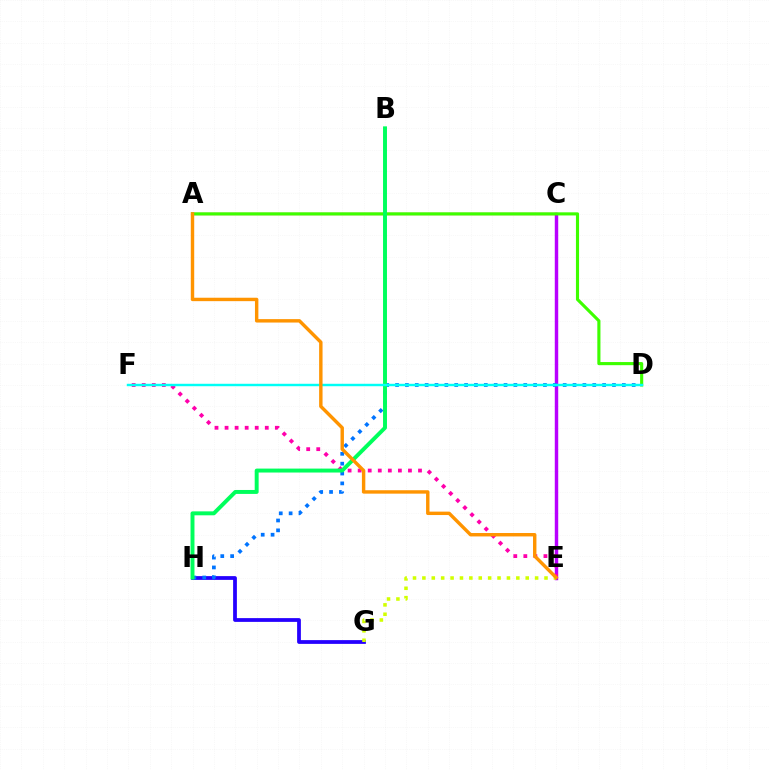{('C', 'E'): [{'color': '#b900ff', 'line_style': 'solid', 'thickness': 2.48}], ('A', 'C'): [{'color': '#ff0000', 'line_style': 'solid', 'thickness': 1.61}], ('G', 'H'): [{'color': '#2500ff', 'line_style': 'solid', 'thickness': 2.71}], ('D', 'H'): [{'color': '#0074ff', 'line_style': 'dotted', 'thickness': 2.68}], ('A', 'D'): [{'color': '#3dff00', 'line_style': 'solid', 'thickness': 2.25}], ('E', 'F'): [{'color': '#ff00ac', 'line_style': 'dotted', 'thickness': 2.73}], ('E', 'G'): [{'color': '#d1ff00', 'line_style': 'dotted', 'thickness': 2.55}], ('B', 'H'): [{'color': '#00ff5c', 'line_style': 'solid', 'thickness': 2.84}], ('D', 'F'): [{'color': '#00fff6', 'line_style': 'solid', 'thickness': 1.75}], ('A', 'E'): [{'color': '#ff9400', 'line_style': 'solid', 'thickness': 2.46}]}